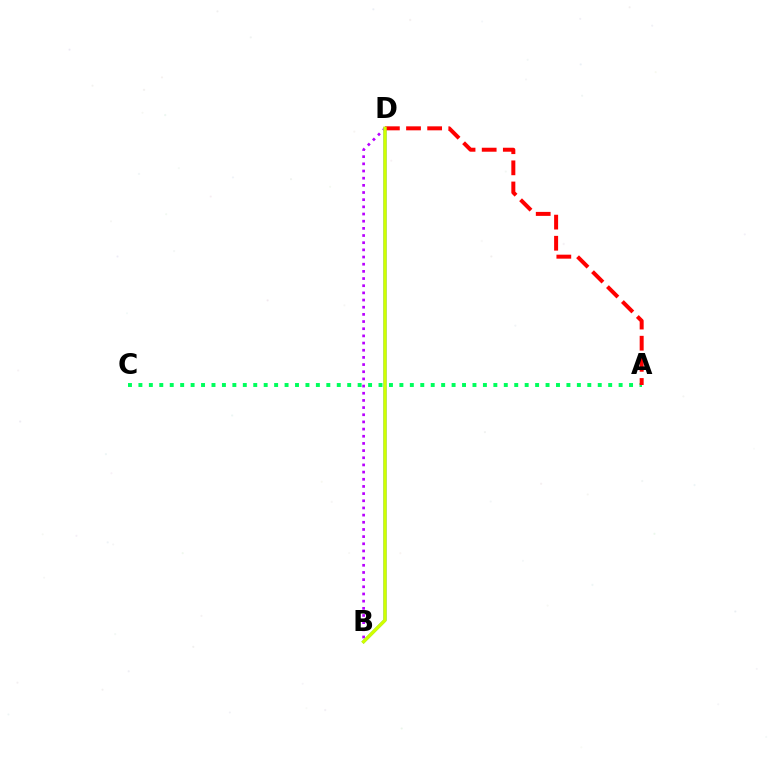{('B', 'D'): [{'color': '#b900ff', 'line_style': 'dotted', 'thickness': 1.95}, {'color': '#0074ff', 'line_style': 'solid', 'thickness': 2.09}, {'color': '#d1ff00', 'line_style': 'solid', 'thickness': 2.43}], ('A', 'C'): [{'color': '#00ff5c', 'line_style': 'dotted', 'thickness': 2.84}], ('A', 'D'): [{'color': '#ff0000', 'line_style': 'dashed', 'thickness': 2.87}]}